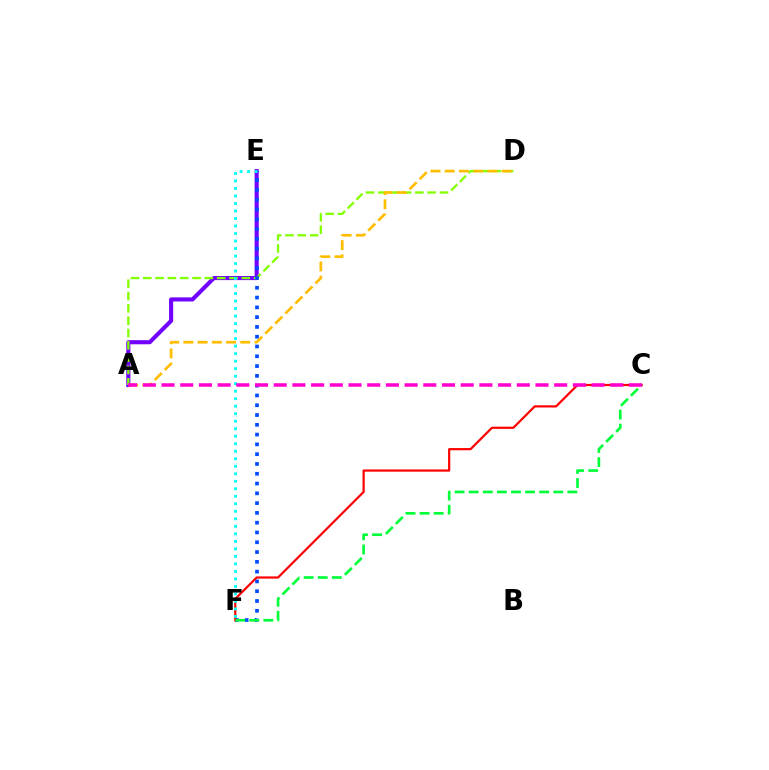{('A', 'E'): [{'color': '#7200ff', 'line_style': 'solid', 'thickness': 2.95}], ('A', 'D'): [{'color': '#84ff00', 'line_style': 'dashed', 'thickness': 1.67}, {'color': '#ffbd00', 'line_style': 'dashed', 'thickness': 1.93}], ('E', 'F'): [{'color': '#004bff', 'line_style': 'dotted', 'thickness': 2.66}, {'color': '#00fff6', 'line_style': 'dotted', 'thickness': 2.04}], ('C', 'F'): [{'color': '#ff0000', 'line_style': 'solid', 'thickness': 1.59}, {'color': '#00ff39', 'line_style': 'dashed', 'thickness': 1.91}], ('A', 'C'): [{'color': '#ff00cf', 'line_style': 'dashed', 'thickness': 2.54}]}